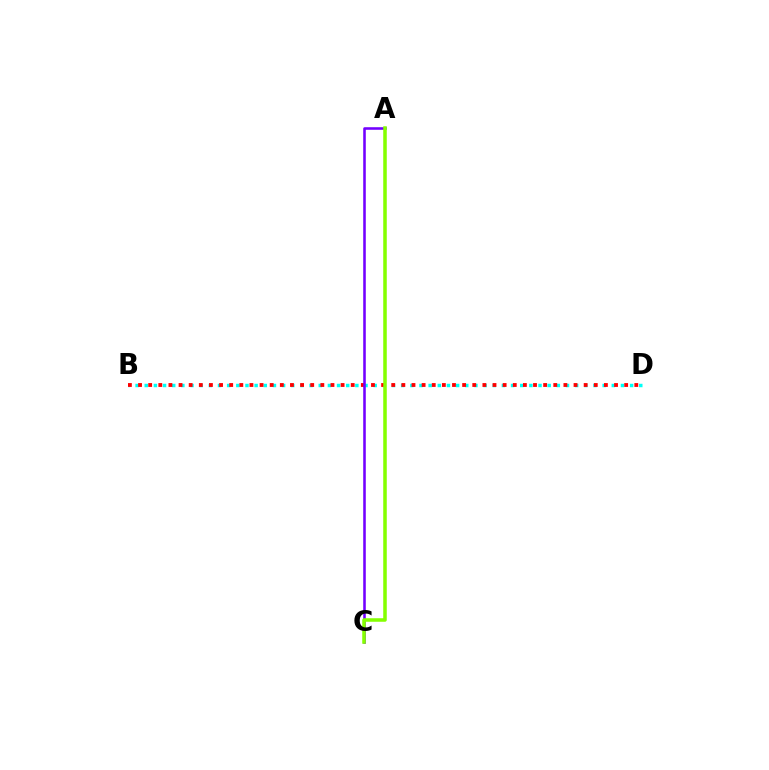{('B', 'D'): [{'color': '#00fff6', 'line_style': 'dotted', 'thickness': 2.49}, {'color': '#ff0000', 'line_style': 'dotted', 'thickness': 2.75}], ('A', 'C'): [{'color': '#7200ff', 'line_style': 'solid', 'thickness': 1.85}, {'color': '#84ff00', 'line_style': 'solid', 'thickness': 2.54}]}